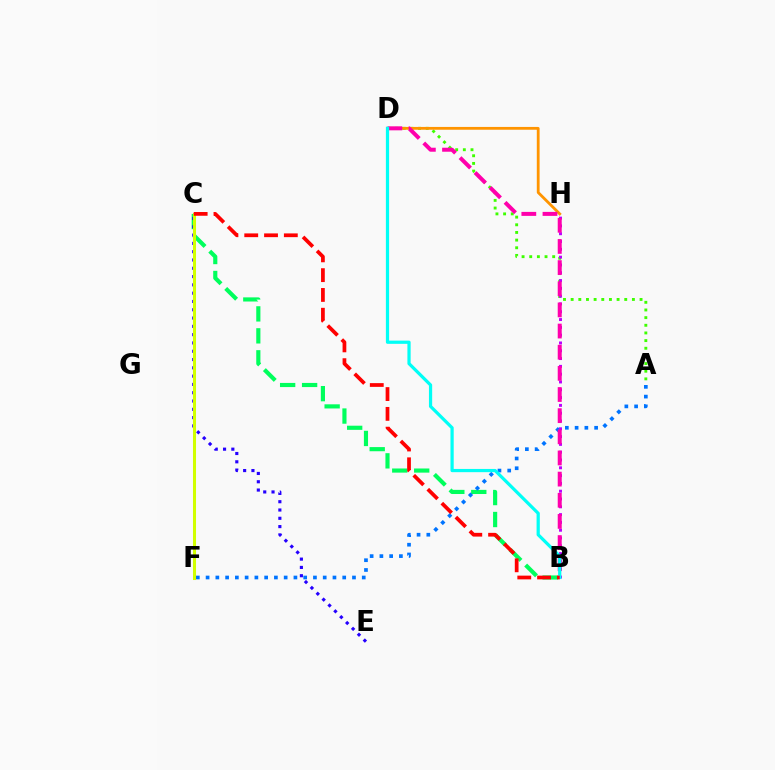{('A', 'D'): [{'color': '#3dff00', 'line_style': 'dotted', 'thickness': 2.08}], ('D', 'H'): [{'color': '#ff9400', 'line_style': 'solid', 'thickness': 2.02}], ('B', 'C'): [{'color': '#00ff5c', 'line_style': 'dashed', 'thickness': 2.98}, {'color': '#ff0000', 'line_style': 'dashed', 'thickness': 2.69}], ('A', 'F'): [{'color': '#0074ff', 'line_style': 'dotted', 'thickness': 2.65}], ('B', 'H'): [{'color': '#b900ff', 'line_style': 'dotted', 'thickness': 2.12}], ('C', 'E'): [{'color': '#2500ff', 'line_style': 'dotted', 'thickness': 2.25}], ('B', 'D'): [{'color': '#ff00ac', 'line_style': 'dashed', 'thickness': 2.87}, {'color': '#00fff6', 'line_style': 'solid', 'thickness': 2.32}], ('C', 'F'): [{'color': '#d1ff00', 'line_style': 'solid', 'thickness': 2.2}]}